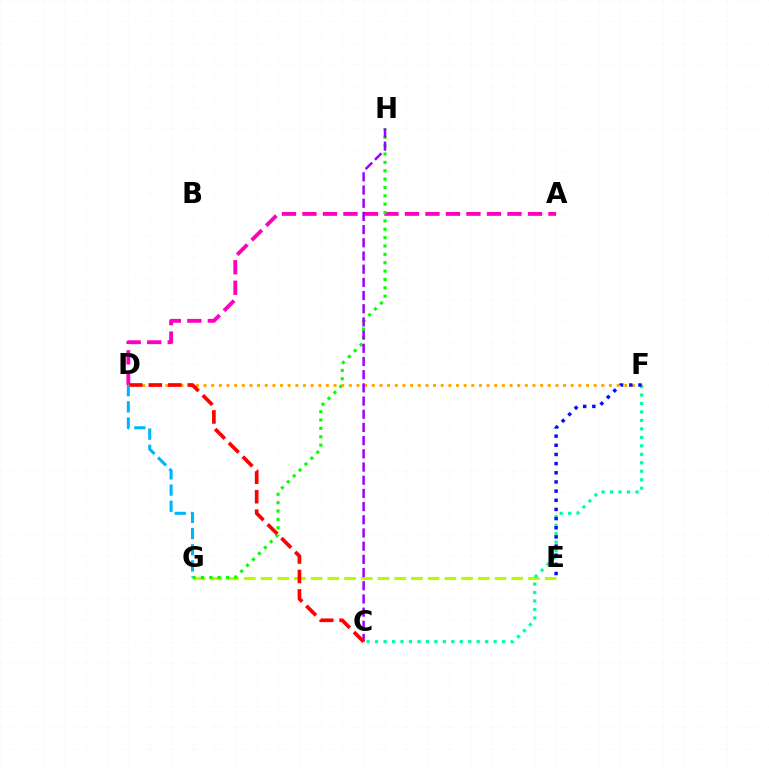{('E', 'G'): [{'color': '#b3ff00', 'line_style': 'dashed', 'thickness': 2.27}], ('A', 'D'): [{'color': '#ff00bd', 'line_style': 'dashed', 'thickness': 2.78}], ('G', 'H'): [{'color': '#08ff00', 'line_style': 'dotted', 'thickness': 2.27}], ('D', 'F'): [{'color': '#ffa500', 'line_style': 'dotted', 'thickness': 2.08}], ('C', 'F'): [{'color': '#00ff9d', 'line_style': 'dotted', 'thickness': 2.3}], ('E', 'F'): [{'color': '#0010ff', 'line_style': 'dotted', 'thickness': 2.49}], ('C', 'H'): [{'color': '#9b00ff', 'line_style': 'dashed', 'thickness': 1.79}], ('C', 'D'): [{'color': '#ff0000', 'line_style': 'dashed', 'thickness': 2.65}], ('D', 'G'): [{'color': '#00b5ff', 'line_style': 'dashed', 'thickness': 2.2}]}